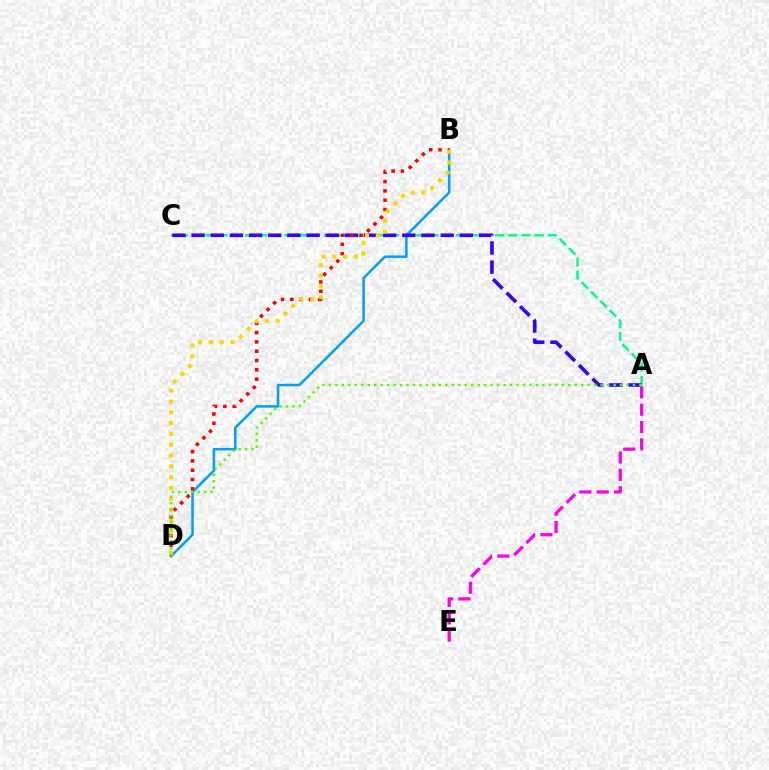{('B', 'D'): [{'color': '#009eff', 'line_style': 'solid', 'thickness': 1.81}, {'color': '#ff0000', 'line_style': 'dotted', 'thickness': 2.53}, {'color': '#ffd500', 'line_style': 'dotted', 'thickness': 2.94}], ('A', 'C'): [{'color': '#00ff86', 'line_style': 'dashed', 'thickness': 1.79}, {'color': '#3700ff', 'line_style': 'dashed', 'thickness': 2.6}], ('A', 'E'): [{'color': '#ff00ed', 'line_style': 'dashed', 'thickness': 2.35}], ('A', 'D'): [{'color': '#4fff00', 'line_style': 'dotted', 'thickness': 1.76}]}